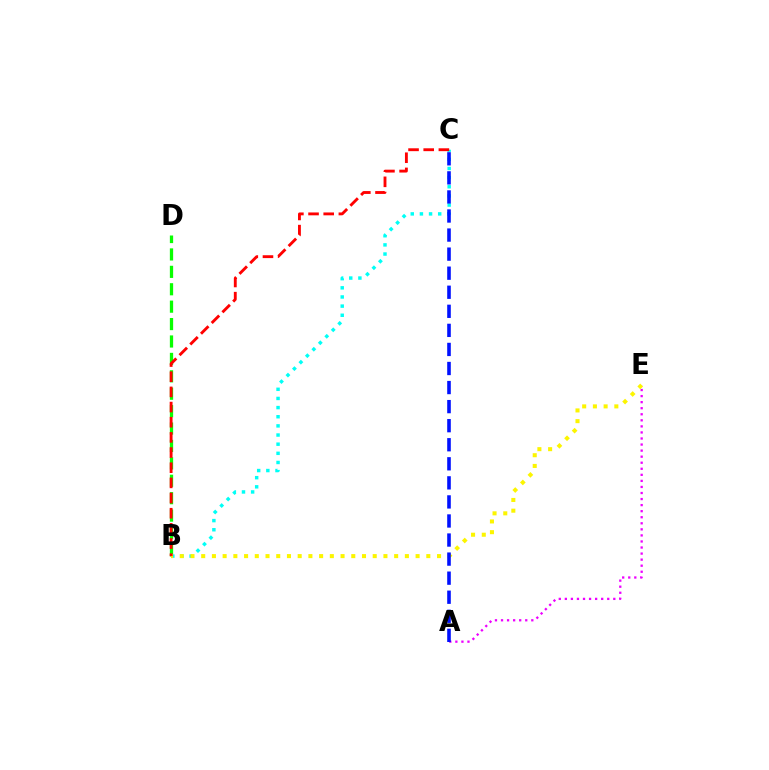{('B', 'D'): [{'color': '#08ff00', 'line_style': 'dashed', 'thickness': 2.37}], ('A', 'E'): [{'color': '#ee00ff', 'line_style': 'dotted', 'thickness': 1.65}], ('B', 'C'): [{'color': '#00fff6', 'line_style': 'dotted', 'thickness': 2.49}, {'color': '#ff0000', 'line_style': 'dashed', 'thickness': 2.06}], ('B', 'E'): [{'color': '#fcf500', 'line_style': 'dotted', 'thickness': 2.91}], ('A', 'C'): [{'color': '#0010ff', 'line_style': 'dashed', 'thickness': 2.59}]}